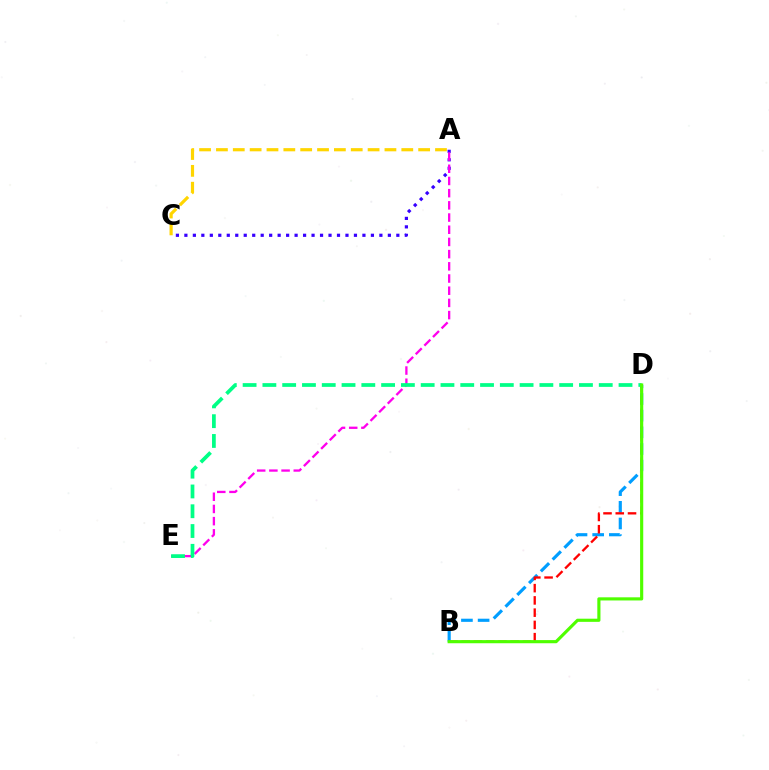{('B', 'D'): [{'color': '#009eff', 'line_style': 'dashed', 'thickness': 2.26}, {'color': '#ff0000', 'line_style': 'dashed', 'thickness': 1.66}, {'color': '#4fff00', 'line_style': 'solid', 'thickness': 2.27}], ('A', 'C'): [{'color': '#3700ff', 'line_style': 'dotted', 'thickness': 2.3}, {'color': '#ffd500', 'line_style': 'dashed', 'thickness': 2.29}], ('A', 'E'): [{'color': '#ff00ed', 'line_style': 'dashed', 'thickness': 1.66}], ('D', 'E'): [{'color': '#00ff86', 'line_style': 'dashed', 'thickness': 2.69}]}